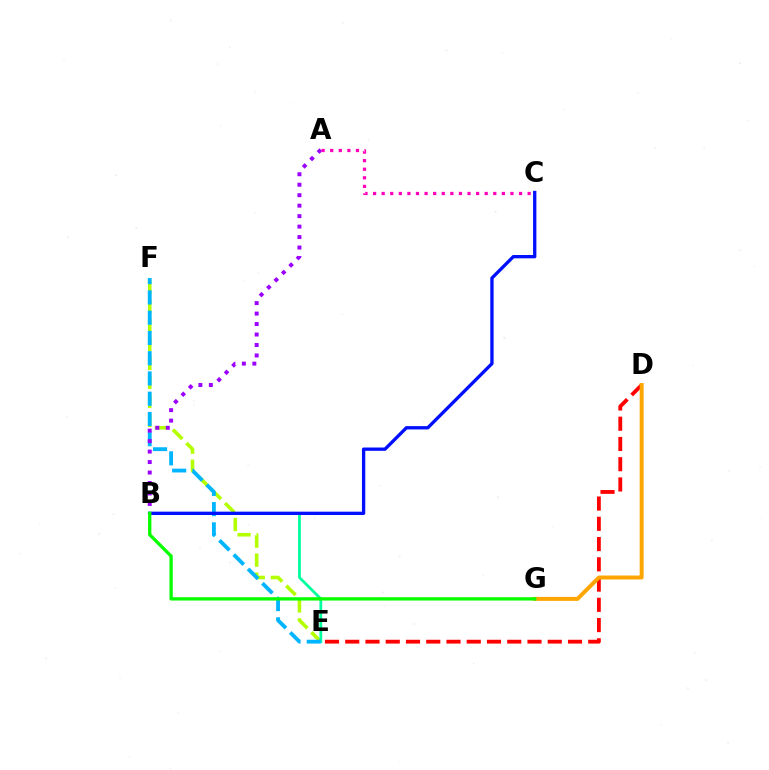{('D', 'E'): [{'color': '#ff0000', 'line_style': 'dashed', 'thickness': 2.75}], ('D', 'G'): [{'color': '#ffa500', 'line_style': 'solid', 'thickness': 2.85}], ('E', 'F'): [{'color': '#b3ff00', 'line_style': 'dashed', 'thickness': 2.58}, {'color': '#00b5ff', 'line_style': 'dashed', 'thickness': 2.75}], ('B', 'E'): [{'color': '#00ff9d', 'line_style': 'solid', 'thickness': 1.98}], ('B', 'C'): [{'color': '#0010ff', 'line_style': 'solid', 'thickness': 2.39}], ('A', 'B'): [{'color': '#9b00ff', 'line_style': 'dotted', 'thickness': 2.84}], ('B', 'G'): [{'color': '#08ff00', 'line_style': 'solid', 'thickness': 2.39}], ('A', 'C'): [{'color': '#ff00bd', 'line_style': 'dotted', 'thickness': 2.33}]}